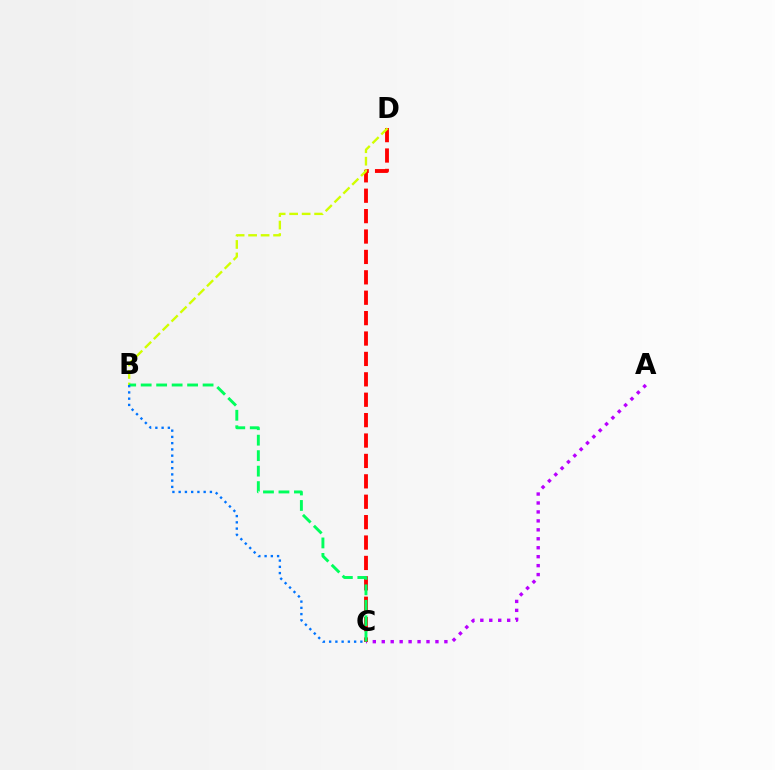{('A', 'C'): [{'color': '#b900ff', 'line_style': 'dotted', 'thickness': 2.43}], ('C', 'D'): [{'color': '#ff0000', 'line_style': 'dashed', 'thickness': 2.77}], ('B', 'D'): [{'color': '#d1ff00', 'line_style': 'dashed', 'thickness': 1.7}], ('B', 'C'): [{'color': '#00ff5c', 'line_style': 'dashed', 'thickness': 2.1}, {'color': '#0074ff', 'line_style': 'dotted', 'thickness': 1.7}]}